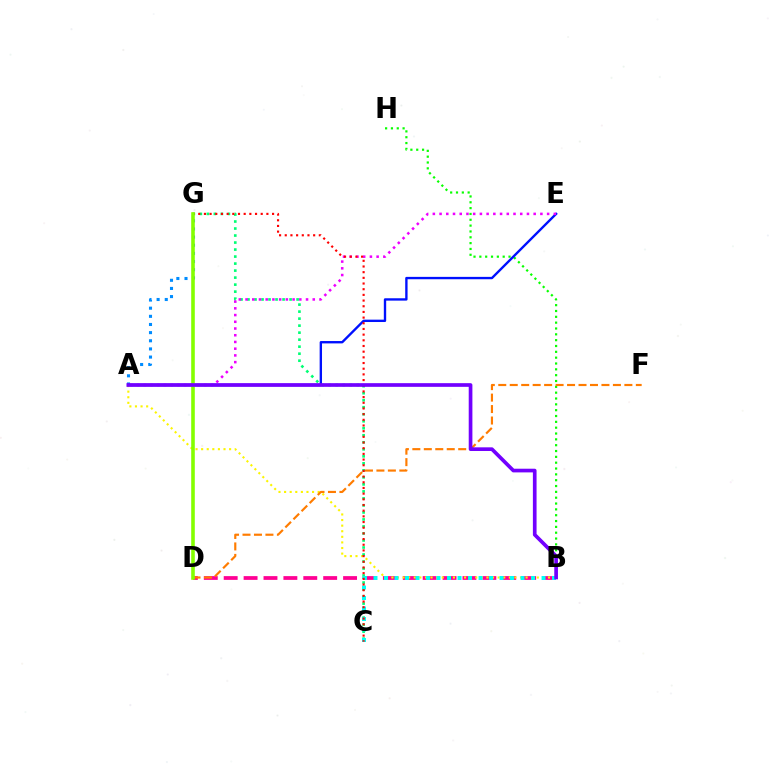{('B', 'D'): [{'color': '#ff0094', 'line_style': 'dashed', 'thickness': 2.7}], ('A', 'G'): [{'color': '#008cff', 'line_style': 'dotted', 'thickness': 2.21}], ('A', 'B'): [{'color': '#fcf500', 'line_style': 'dotted', 'thickness': 1.52}, {'color': '#7200ff', 'line_style': 'solid', 'thickness': 2.65}], ('B', 'H'): [{'color': '#08ff00', 'line_style': 'dotted', 'thickness': 1.59}], ('A', 'E'): [{'color': '#0010ff', 'line_style': 'solid', 'thickness': 1.7}, {'color': '#ee00ff', 'line_style': 'dotted', 'thickness': 1.83}], ('C', 'G'): [{'color': '#00ff74', 'line_style': 'dotted', 'thickness': 1.91}, {'color': '#ff0000', 'line_style': 'dotted', 'thickness': 1.54}], ('B', 'C'): [{'color': '#00fff6', 'line_style': 'dotted', 'thickness': 2.85}], ('D', 'F'): [{'color': '#ff7c00', 'line_style': 'dashed', 'thickness': 1.56}], ('D', 'G'): [{'color': '#84ff00', 'line_style': 'solid', 'thickness': 2.59}]}